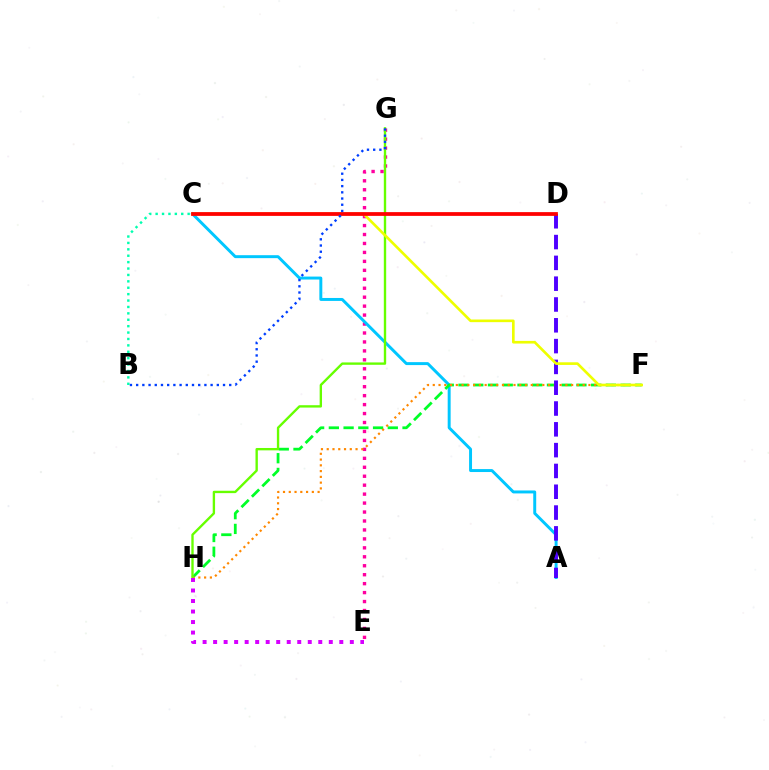{('B', 'C'): [{'color': '#00ffaf', 'line_style': 'dotted', 'thickness': 1.74}], ('E', 'G'): [{'color': '#ff00a0', 'line_style': 'dotted', 'thickness': 2.43}], ('A', 'C'): [{'color': '#00c7ff', 'line_style': 'solid', 'thickness': 2.13}], ('F', 'H'): [{'color': '#00ff27', 'line_style': 'dashed', 'thickness': 2.0}, {'color': '#ff8800', 'line_style': 'dotted', 'thickness': 1.57}], ('G', 'H'): [{'color': '#66ff00', 'line_style': 'solid', 'thickness': 1.7}], ('E', 'H'): [{'color': '#d600ff', 'line_style': 'dotted', 'thickness': 2.86}], ('A', 'D'): [{'color': '#4f00ff', 'line_style': 'dashed', 'thickness': 2.83}], ('C', 'F'): [{'color': '#eeff00', 'line_style': 'solid', 'thickness': 1.91}], ('C', 'D'): [{'color': '#ff0000', 'line_style': 'solid', 'thickness': 2.71}], ('B', 'G'): [{'color': '#003fff', 'line_style': 'dotted', 'thickness': 1.69}]}